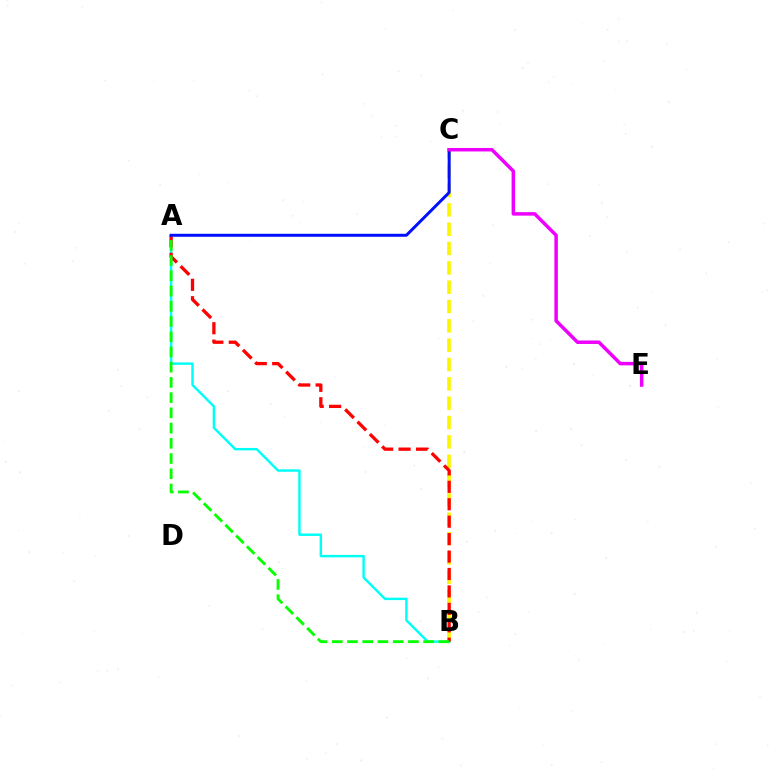{('B', 'C'): [{'color': '#fcf500', 'line_style': 'dashed', 'thickness': 2.63}], ('A', 'B'): [{'color': '#00fff6', 'line_style': 'solid', 'thickness': 1.75}, {'color': '#ff0000', 'line_style': 'dashed', 'thickness': 2.37}, {'color': '#08ff00', 'line_style': 'dashed', 'thickness': 2.07}], ('A', 'C'): [{'color': '#0010ff', 'line_style': 'solid', 'thickness': 2.15}], ('C', 'E'): [{'color': '#ee00ff', 'line_style': 'solid', 'thickness': 2.51}]}